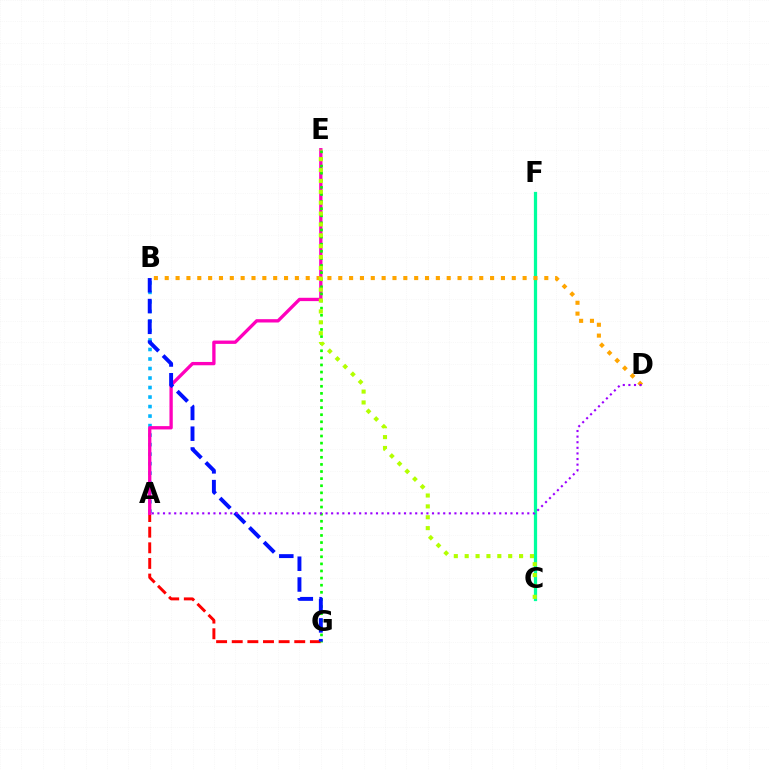{('C', 'F'): [{'color': '#00ff9d', 'line_style': 'solid', 'thickness': 2.34}], ('A', 'B'): [{'color': '#00b5ff', 'line_style': 'dotted', 'thickness': 2.58}], ('A', 'G'): [{'color': '#ff0000', 'line_style': 'dashed', 'thickness': 2.12}], ('A', 'E'): [{'color': '#ff00bd', 'line_style': 'solid', 'thickness': 2.39}], ('E', 'G'): [{'color': '#08ff00', 'line_style': 'dotted', 'thickness': 1.93}], ('B', 'D'): [{'color': '#ffa500', 'line_style': 'dotted', 'thickness': 2.95}], ('B', 'G'): [{'color': '#0010ff', 'line_style': 'dashed', 'thickness': 2.82}], ('C', 'E'): [{'color': '#b3ff00', 'line_style': 'dotted', 'thickness': 2.95}], ('A', 'D'): [{'color': '#9b00ff', 'line_style': 'dotted', 'thickness': 1.52}]}